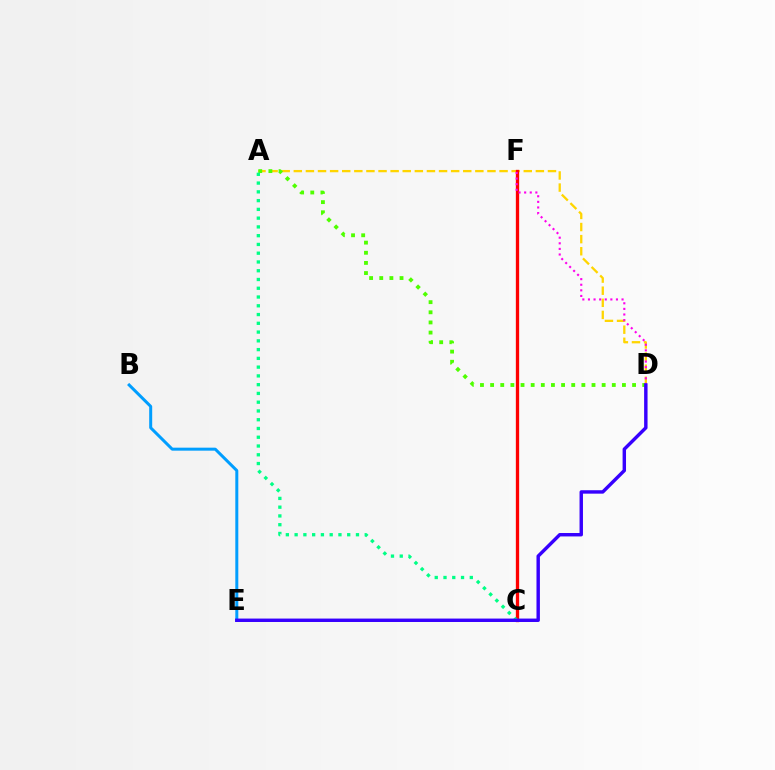{('A', 'D'): [{'color': '#ffd500', 'line_style': 'dashed', 'thickness': 1.64}, {'color': '#4fff00', 'line_style': 'dotted', 'thickness': 2.76}], ('B', 'E'): [{'color': '#009eff', 'line_style': 'solid', 'thickness': 2.16}], ('C', 'F'): [{'color': '#ff0000', 'line_style': 'solid', 'thickness': 2.38}], ('A', 'C'): [{'color': '#00ff86', 'line_style': 'dotted', 'thickness': 2.38}], ('D', 'F'): [{'color': '#ff00ed', 'line_style': 'dotted', 'thickness': 1.52}], ('D', 'E'): [{'color': '#3700ff', 'line_style': 'solid', 'thickness': 2.47}]}